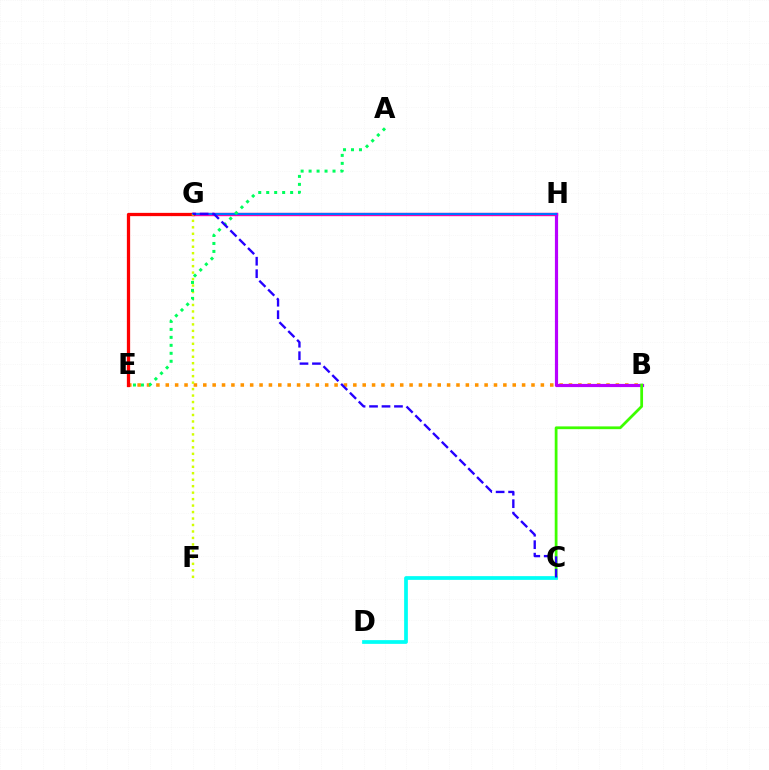{('G', 'H'): [{'color': '#ff00ac', 'line_style': 'solid', 'thickness': 2.44}, {'color': '#0074ff', 'line_style': 'solid', 'thickness': 1.53}], ('B', 'E'): [{'color': '#ff9400', 'line_style': 'dotted', 'thickness': 2.55}], ('B', 'H'): [{'color': '#b900ff', 'line_style': 'solid', 'thickness': 2.28}], ('E', 'G'): [{'color': '#ff0000', 'line_style': 'solid', 'thickness': 2.35}], ('B', 'C'): [{'color': '#3dff00', 'line_style': 'solid', 'thickness': 1.99}], ('C', 'D'): [{'color': '#00fff6', 'line_style': 'solid', 'thickness': 2.69}], ('F', 'G'): [{'color': '#d1ff00', 'line_style': 'dotted', 'thickness': 1.76}], ('A', 'E'): [{'color': '#00ff5c', 'line_style': 'dotted', 'thickness': 2.17}], ('C', 'G'): [{'color': '#2500ff', 'line_style': 'dashed', 'thickness': 1.69}]}